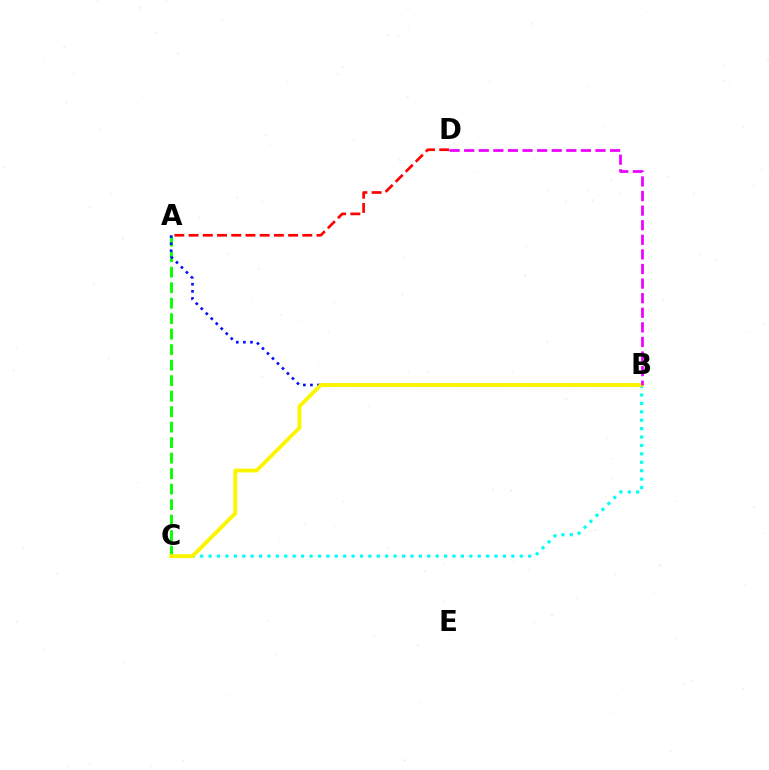{('B', 'C'): [{'color': '#00fff6', 'line_style': 'dotted', 'thickness': 2.29}, {'color': '#fcf500', 'line_style': 'solid', 'thickness': 2.78}], ('A', 'C'): [{'color': '#08ff00', 'line_style': 'dashed', 'thickness': 2.11}], ('A', 'B'): [{'color': '#0010ff', 'line_style': 'dotted', 'thickness': 1.92}], ('B', 'D'): [{'color': '#ee00ff', 'line_style': 'dashed', 'thickness': 1.98}], ('A', 'D'): [{'color': '#ff0000', 'line_style': 'dashed', 'thickness': 1.93}]}